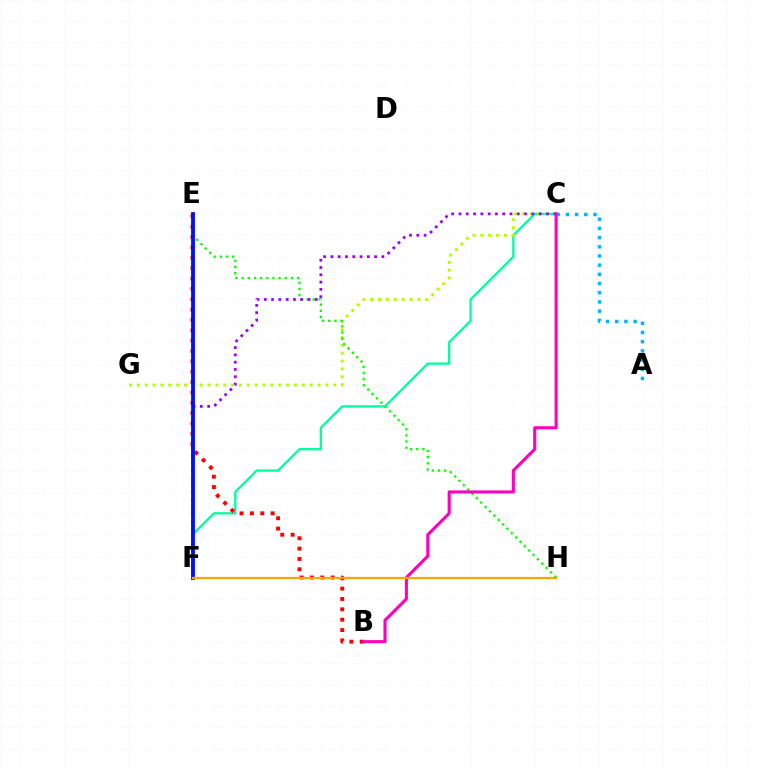{('C', 'F'): [{'color': '#00ff9d', 'line_style': 'solid', 'thickness': 1.65}, {'color': '#9b00ff', 'line_style': 'dotted', 'thickness': 1.98}], ('A', 'C'): [{'color': '#00b5ff', 'line_style': 'dotted', 'thickness': 2.5}], ('B', 'E'): [{'color': '#ff0000', 'line_style': 'dotted', 'thickness': 2.81}], ('C', 'G'): [{'color': '#b3ff00', 'line_style': 'dotted', 'thickness': 2.13}], ('E', 'H'): [{'color': '#08ff00', 'line_style': 'dotted', 'thickness': 1.67}], ('B', 'C'): [{'color': '#ff00bd', 'line_style': 'solid', 'thickness': 2.22}], ('E', 'F'): [{'color': '#0010ff', 'line_style': 'solid', 'thickness': 2.75}], ('F', 'H'): [{'color': '#ffa500', 'line_style': 'solid', 'thickness': 1.61}]}